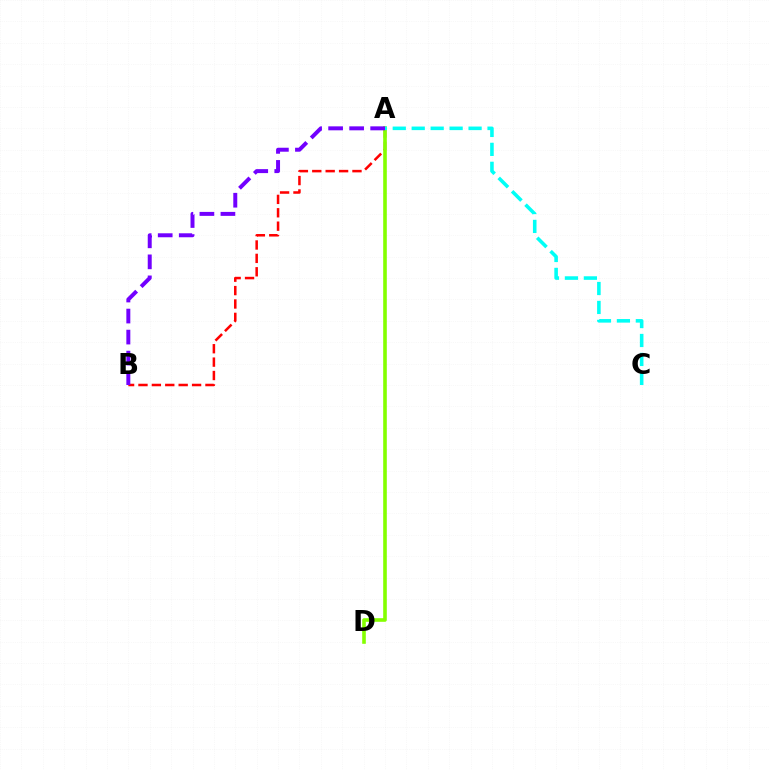{('A', 'B'): [{'color': '#ff0000', 'line_style': 'dashed', 'thickness': 1.82}, {'color': '#7200ff', 'line_style': 'dashed', 'thickness': 2.86}], ('A', 'D'): [{'color': '#84ff00', 'line_style': 'solid', 'thickness': 2.6}], ('A', 'C'): [{'color': '#00fff6', 'line_style': 'dashed', 'thickness': 2.57}]}